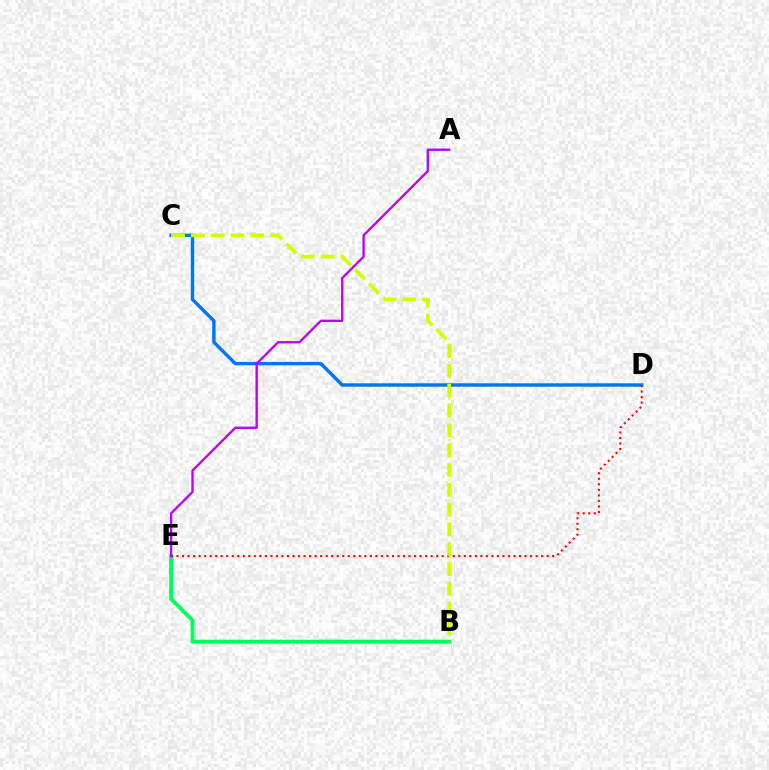{('B', 'E'): [{'color': '#00ff5c', 'line_style': 'solid', 'thickness': 2.77}], ('C', 'D'): [{'color': '#0074ff', 'line_style': 'solid', 'thickness': 2.44}], ('D', 'E'): [{'color': '#ff0000', 'line_style': 'dotted', 'thickness': 1.5}], ('B', 'C'): [{'color': '#d1ff00', 'line_style': 'dashed', 'thickness': 2.69}], ('A', 'E'): [{'color': '#b900ff', 'line_style': 'solid', 'thickness': 1.69}]}